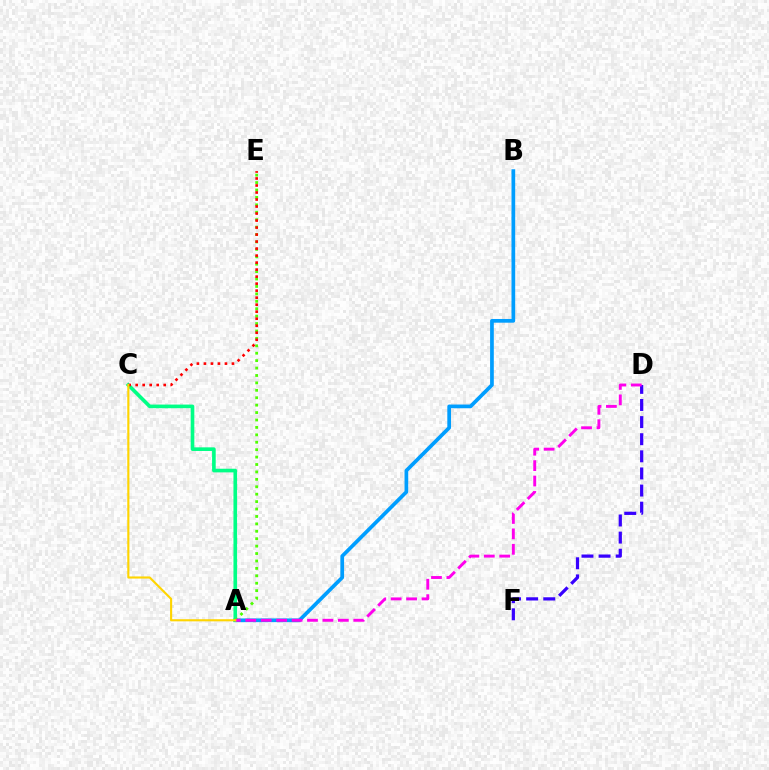{('A', 'B'): [{'color': '#009eff', 'line_style': 'solid', 'thickness': 2.67}], ('A', 'C'): [{'color': '#00ff86', 'line_style': 'solid', 'thickness': 2.62}, {'color': '#ffd500', 'line_style': 'solid', 'thickness': 1.53}], ('D', 'F'): [{'color': '#3700ff', 'line_style': 'dashed', 'thickness': 2.32}], ('A', 'E'): [{'color': '#4fff00', 'line_style': 'dotted', 'thickness': 2.02}], ('C', 'E'): [{'color': '#ff0000', 'line_style': 'dotted', 'thickness': 1.9}], ('A', 'D'): [{'color': '#ff00ed', 'line_style': 'dashed', 'thickness': 2.1}]}